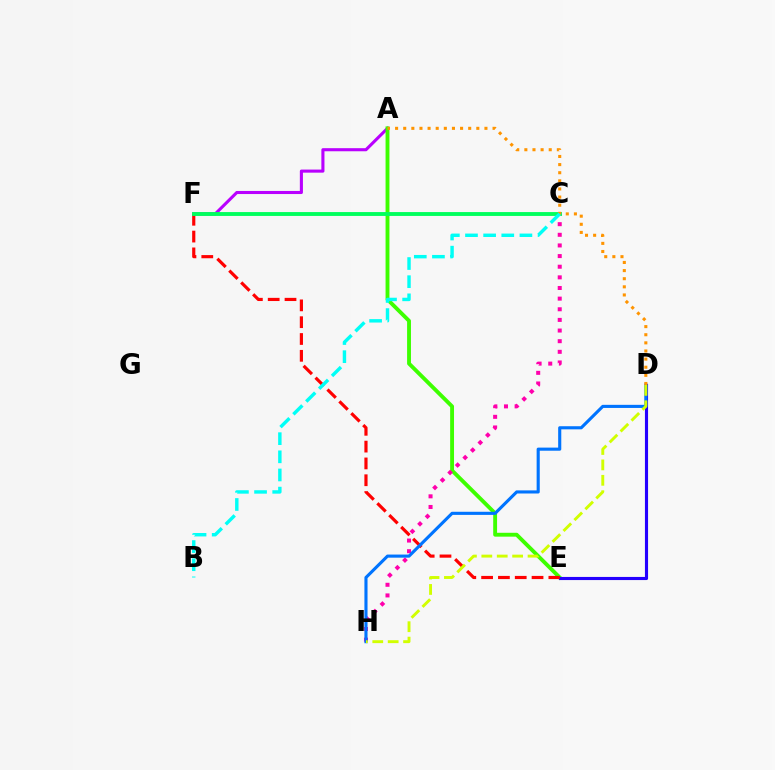{('A', 'F'): [{'color': '#b900ff', 'line_style': 'solid', 'thickness': 2.22}], ('A', 'E'): [{'color': '#3dff00', 'line_style': 'solid', 'thickness': 2.79}], ('C', 'H'): [{'color': '#ff00ac', 'line_style': 'dotted', 'thickness': 2.89}], ('D', 'E'): [{'color': '#2500ff', 'line_style': 'solid', 'thickness': 2.25}], ('E', 'F'): [{'color': '#ff0000', 'line_style': 'dashed', 'thickness': 2.28}], ('D', 'H'): [{'color': '#0074ff', 'line_style': 'solid', 'thickness': 2.24}, {'color': '#d1ff00', 'line_style': 'dashed', 'thickness': 2.09}], ('C', 'F'): [{'color': '#00ff5c', 'line_style': 'solid', 'thickness': 2.78}], ('A', 'D'): [{'color': '#ff9400', 'line_style': 'dotted', 'thickness': 2.21}], ('B', 'C'): [{'color': '#00fff6', 'line_style': 'dashed', 'thickness': 2.46}]}